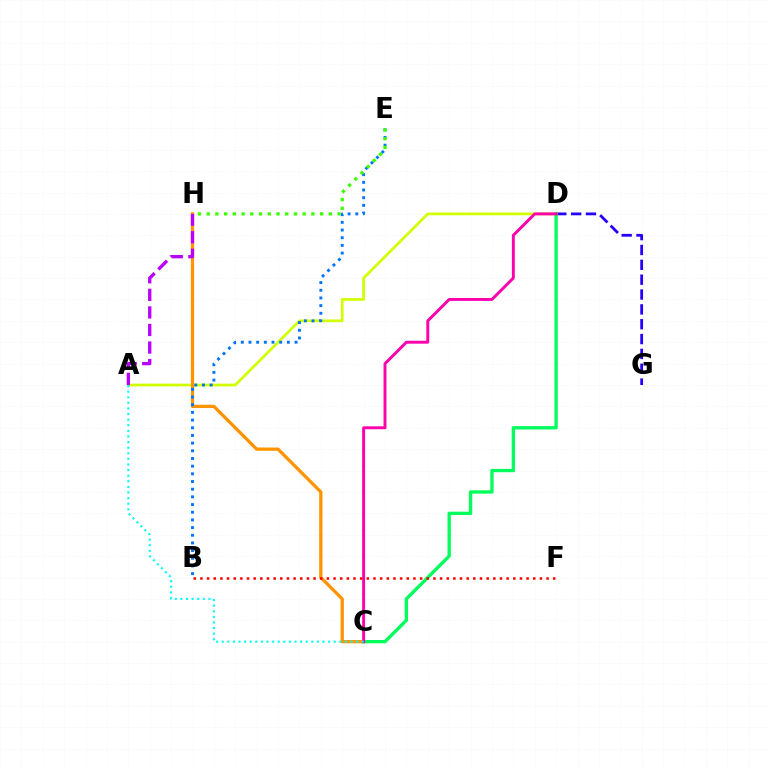{('D', 'G'): [{'color': '#2500ff', 'line_style': 'dashed', 'thickness': 2.02}], ('A', 'D'): [{'color': '#d1ff00', 'line_style': 'solid', 'thickness': 1.96}], ('C', 'H'): [{'color': '#ff9400', 'line_style': 'solid', 'thickness': 2.36}], ('C', 'D'): [{'color': '#00ff5c', 'line_style': 'solid', 'thickness': 2.39}, {'color': '#ff00ac', 'line_style': 'solid', 'thickness': 2.11}], ('B', 'E'): [{'color': '#0074ff', 'line_style': 'dotted', 'thickness': 2.09}], ('A', 'C'): [{'color': '#00fff6', 'line_style': 'dotted', 'thickness': 1.52}], ('B', 'F'): [{'color': '#ff0000', 'line_style': 'dotted', 'thickness': 1.81}], ('E', 'H'): [{'color': '#3dff00', 'line_style': 'dotted', 'thickness': 2.37}], ('A', 'H'): [{'color': '#b900ff', 'line_style': 'dashed', 'thickness': 2.39}]}